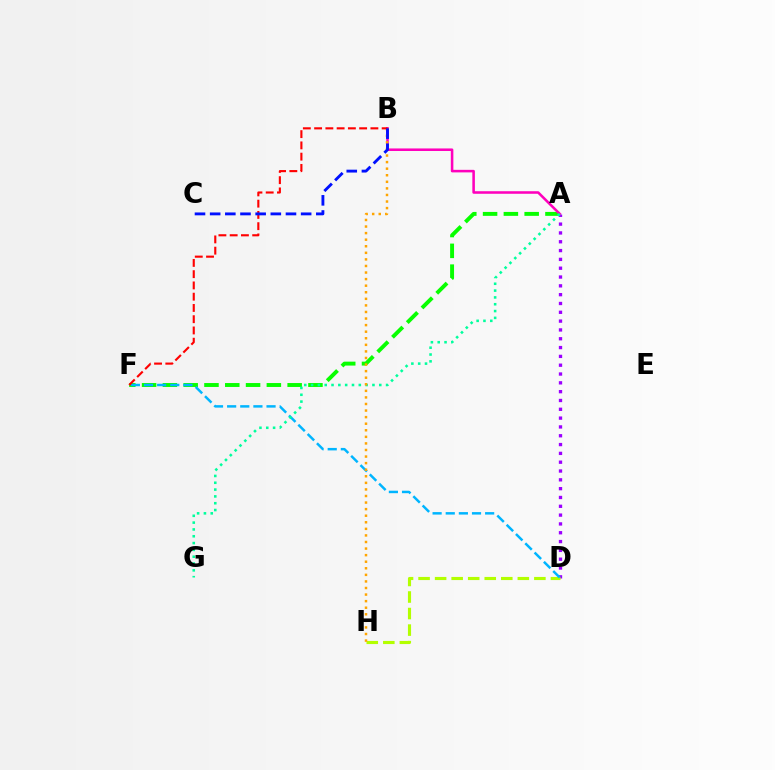{('A', 'D'): [{'color': '#9b00ff', 'line_style': 'dotted', 'thickness': 2.4}], ('A', 'F'): [{'color': '#08ff00', 'line_style': 'dashed', 'thickness': 2.82}], ('D', 'H'): [{'color': '#b3ff00', 'line_style': 'dashed', 'thickness': 2.25}], ('D', 'F'): [{'color': '#00b5ff', 'line_style': 'dashed', 'thickness': 1.78}], ('A', 'B'): [{'color': '#ff00bd', 'line_style': 'solid', 'thickness': 1.84}], ('A', 'G'): [{'color': '#00ff9d', 'line_style': 'dotted', 'thickness': 1.85}], ('B', 'H'): [{'color': '#ffa500', 'line_style': 'dotted', 'thickness': 1.79}], ('B', 'F'): [{'color': '#ff0000', 'line_style': 'dashed', 'thickness': 1.53}], ('B', 'C'): [{'color': '#0010ff', 'line_style': 'dashed', 'thickness': 2.06}]}